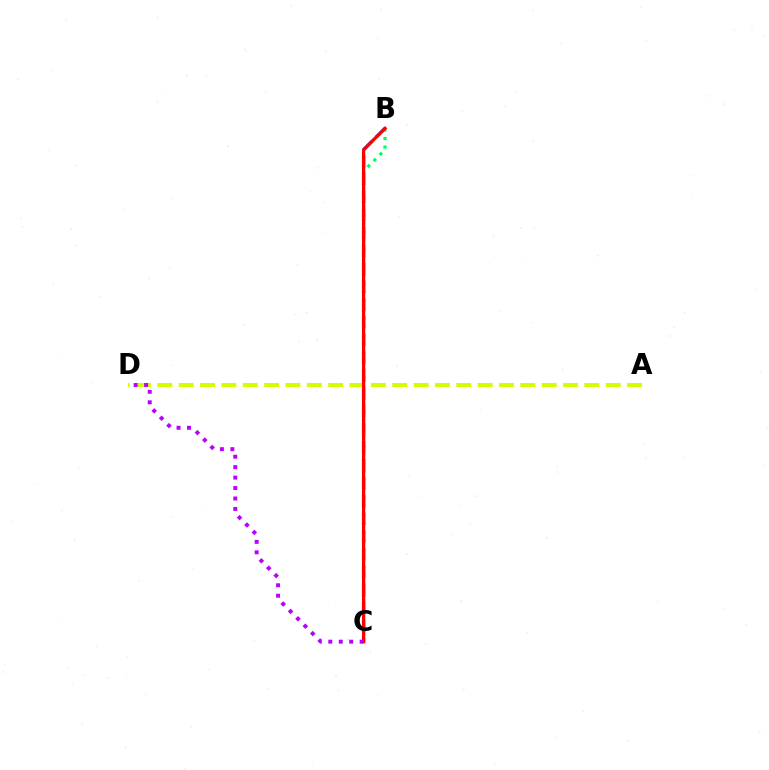{('B', 'C'): [{'color': '#00ff5c', 'line_style': 'dotted', 'thickness': 2.33}, {'color': '#0074ff', 'line_style': 'dashed', 'thickness': 2.43}, {'color': '#ff0000', 'line_style': 'solid', 'thickness': 2.33}], ('A', 'D'): [{'color': '#d1ff00', 'line_style': 'dashed', 'thickness': 2.9}], ('C', 'D'): [{'color': '#b900ff', 'line_style': 'dotted', 'thickness': 2.84}]}